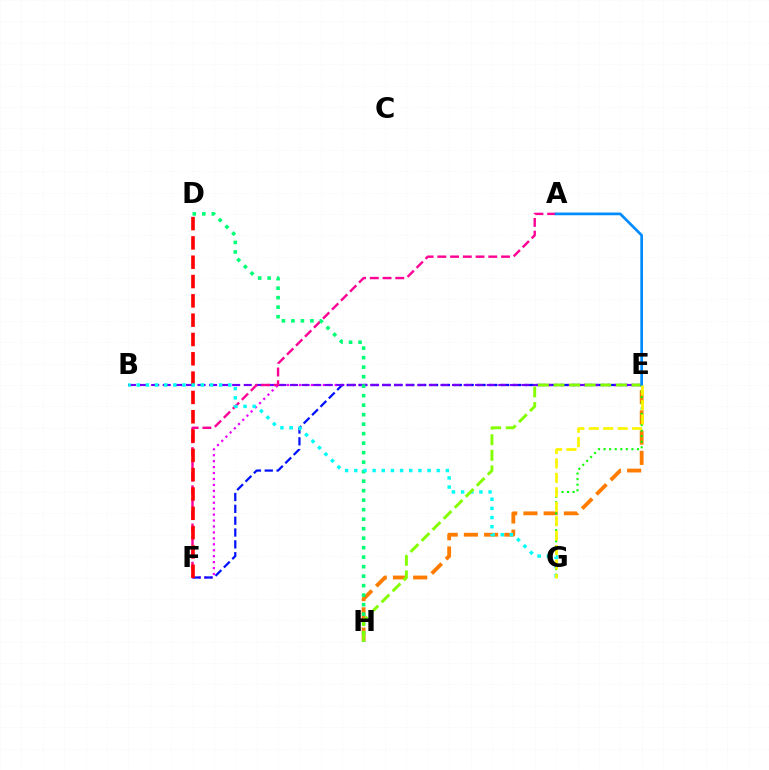{('E', 'H'): [{'color': '#ff7c00', 'line_style': 'dashed', 'thickness': 2.75}, {'color': '#84ff00', 'line_style': 'dashed', 'thickness': 2.12}], ('E', 'F'): [{'color': '#ee00ff', 'line_style': 'dotted', 'thickness': 1.61}, {'color': '#0010ff', 'line_style': 'dashed', 'thickness': 1.61}], ('B', 'E'): [{'color': '#7200ff', 'line_style': 'dashed', 'thickness': 1.57}], ('A', 'F'): [{'color': '#ff0094', 'line_style': 'dashed', 'thickness': 1.73}], ('D', 'F'): [{'color': '#ff0000', 'line_style': 'dashed', 'thickness': 2.62}], ('D', 'H'): [{'color': '#00ff74', 'line_style': 'dotted', 'thickness': 2.58}], ('E', 'G'): [{'color': '#08ff00', 'line_style': 'dotted', 'thickness': 1.51}, {'color': '#fcf500', 'line_style': 'dashed', 'thickness': 1.96}], ('B', 'G'): [{'color': '#00fff6', 'line_style': 'dotted', 'thickness': 2.49}], ('A', 'E'): [{'color': '#008cff', 'line_style': 'solid', 'thickness': 1.95}]}